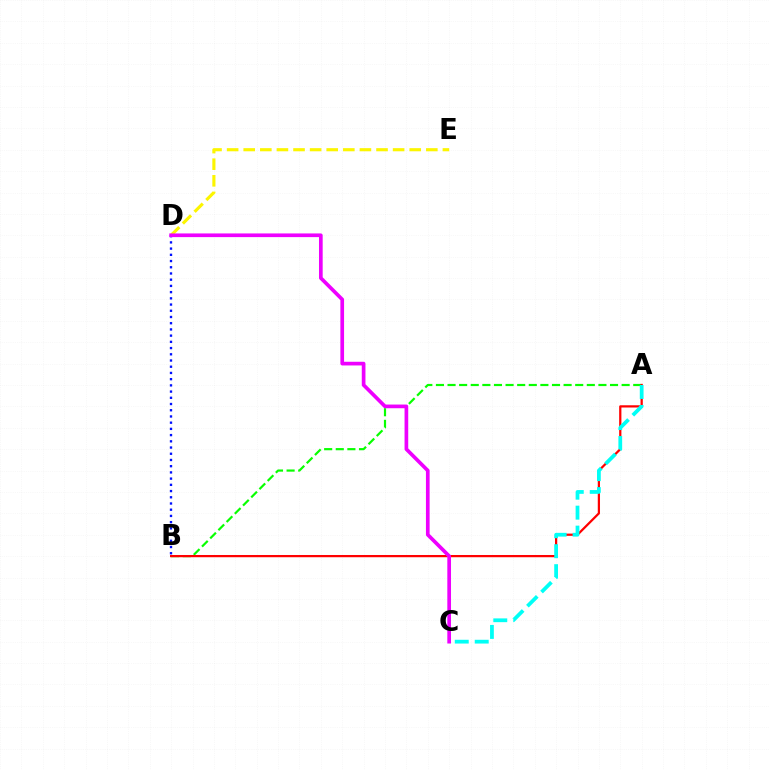{('D', 'E'): [{'color': '#fcf500', 'line_style': 'dashed', 'thickness': 2.26}], ('A', 'B'): [{'color': '#08ff00', 'line_style': 'dashed', 'thickness': 1.58}, {'color': '#ff0000', 'line_style': 'solid', 'thickness': 1.61}], ('B', 'D'): [{'color': '#0010ff', 'line_style': 'dotted', 'thickness': 1.69}], ('A', 'C'): [{'color': '#00fff6', 'line_style': 'dashed', 'thickness': 2.71}], ('C', 'D'): [{'color': '#ee00ff', 'line_style': 'solid', 'thickness': 2.65}]}